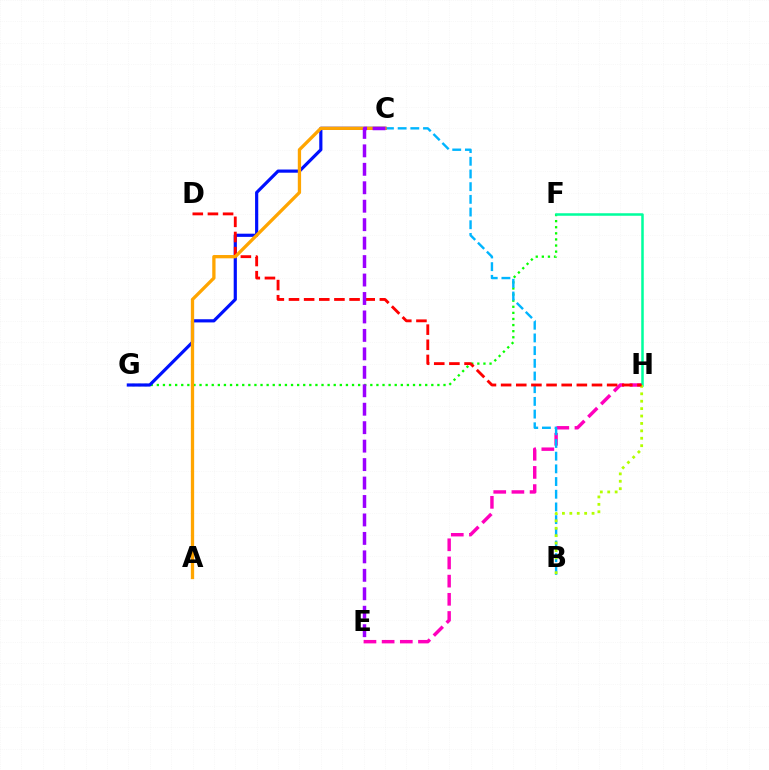{('F', 'G'): [{'color': '#08ff00', 'line_style': 'dotted', 'thickness': 1.66}], ('E', 'H'): [{'color': '#ff00bd', 'line_style': 'dashed', 'thickness': 2.47}], ('B', 'C'): [{'color': '#00b5ff', 'line_style': 'dashed', 'thickness': 1.72}], ('F', 'H'): [{'color': '#00ff9d', 'line_style': 'solid', 'thickness': 1.82}], ('C', 'G'): [{'color': '#0010ff', 'line_style': 'solid', 'thickness': 2.29}], ('B', 'H'): [{'color': '#b3ff00', 'line_style': 'dotted', 'thickness': 2.01}], ('D', 'H'): [{'color': '#ff0000', 'line_style': 'dashed', 'thickness': 2.06}], ('A', 'C'): [{'color': '#ffa500', 'line_style': 'solid', 'thickness': 2.37}], ('C', 'E'): [{'color': '#9b00ff', 'line_style': 'dashed', 'thickness': 2.51}]}